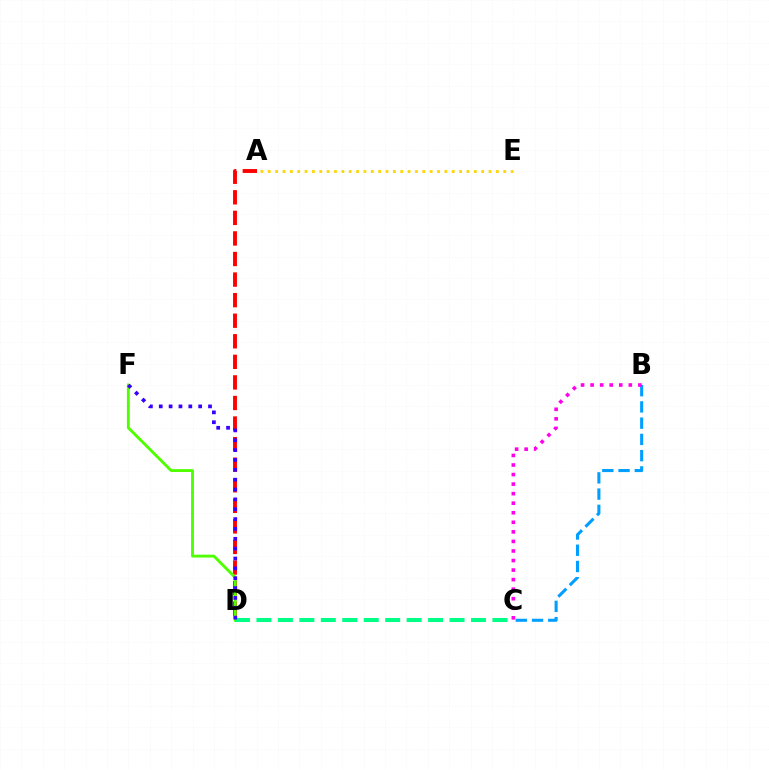{('A', 'D'): [{'color': '#ff0000', 'line_style': 'dashed', 'thickness': 2.79}], ('B', 'C'): [{'color': '#009eff', 'line_style': 'dashed', 'thickness': 2.21}, {'color': '#ff00ed', 'line_style': 'dotted', 'thickness': 2.6}], ('D', 'F'): [{'color': '#4fff00', 'line_style': 'solid', 'thickness': 2.06}, {'color': '#3700ff', 'line_style': 'dotted', 'thickness': 2.68}], ('C', 'D'): [{'color': '#00ff86', 'line_style': 'dashed', 'thickness': 2.91}], ('A', 'E'): [{'color': '#ffd500', 'line_style': 'dotted', 'thickness': 2.0}]}